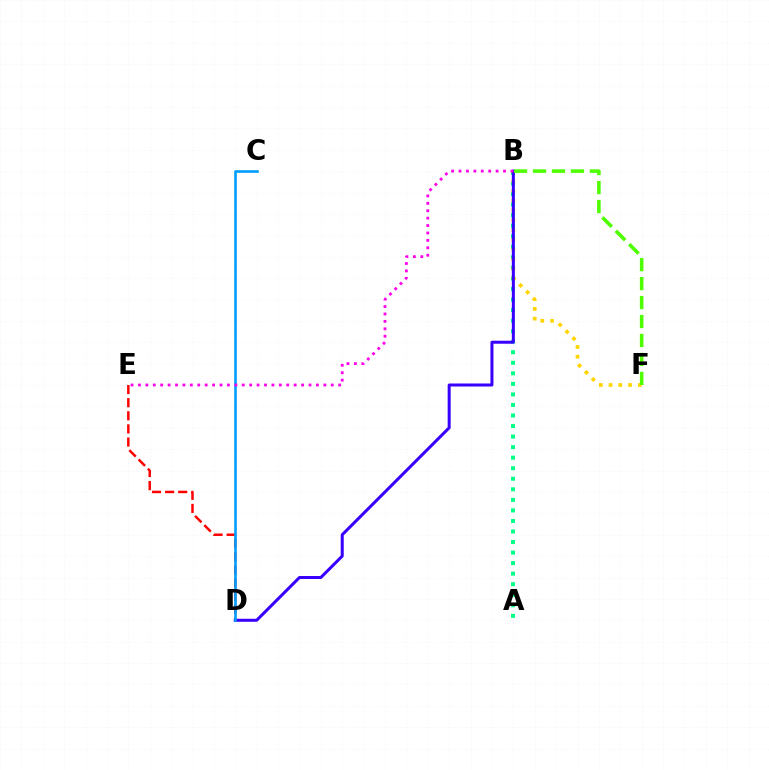{('A', 'B'): [{'color': '#00ff86', 'line_style': 'dotted', 'thickness': 2.86}], ('D', 'E'): [{'color': '#ff0000', 'line_style': 'dashed', 'thickness': 1.78}], ('B', 'F'): [{'color': '#ffd500', 'line_style': 'dotted', 'thickness': 2.65}, {'color': '#4fff00', 'line_style': 'dashed', 'thickness': 2.58}], ('B', 'D'): [{'color': '#3700ff', 'line_style': 'solid', 'thickness': 2.16}], ('C', 'D'): [{'color': '#009eff', 'line_style': 'solid', 'thickness': 1.89}], ('B', 'E'): [{'color': '#ff00ed', 'line_style': 'dotted', 'thickness': 2.01}]}